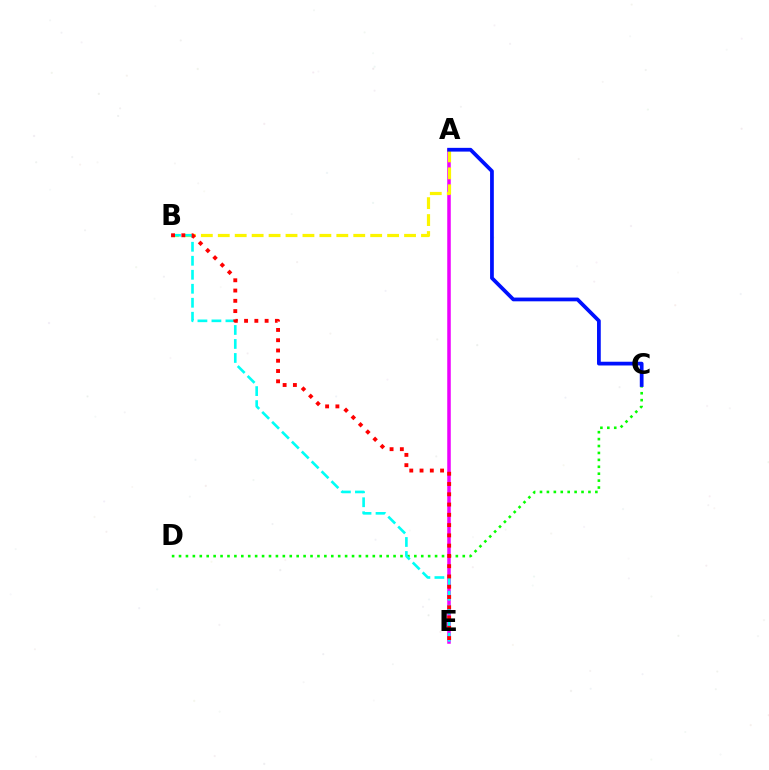{('C', 'D'): [{'color': '#08ff00', 'line_style': 'dotted', 'thickness': 1.88}], ('A', 'E'): [{'color': '#ee00ff', 'line_style': 'solid', 'thickness': 2.53}], ('A', 'B'): [{'color': '#fcf500', 'line_style': 'dashed', 'thickness': 2.3}], ('A', 'C'): [{'color': '#0010ff', 'line_style': 'solid', 'thickness': 2.7}], ('B', 'E'): [{'color': '#00fff6', 'line_style': 'dashed', 'thickness': 1.9}, {'color': '#ff0000', 'line_style': 'dotted', 'thickness': 2.79}]}